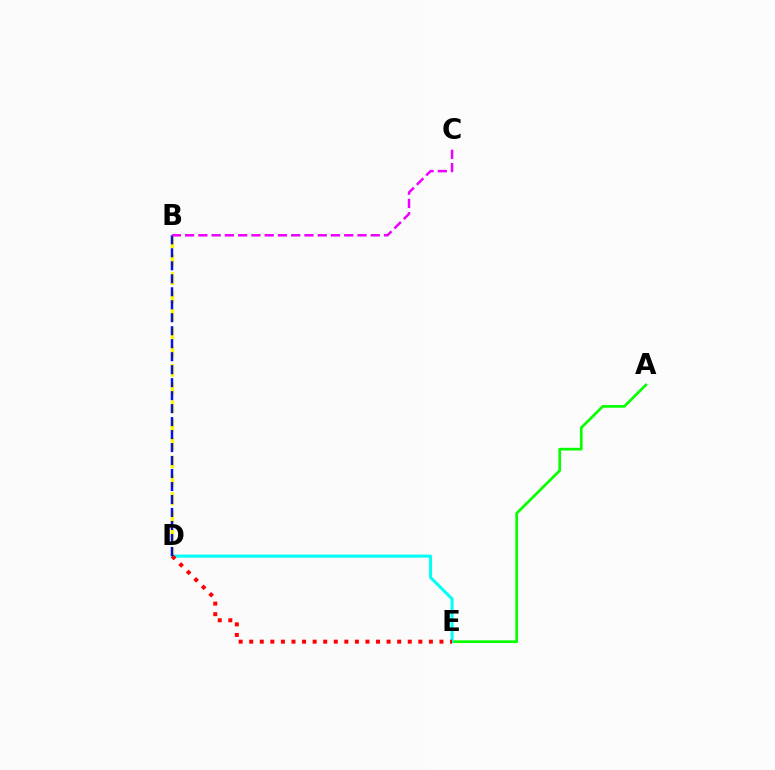{('B', 'D'): [{'color': '#fcf500', 'line_style': 'dashed', 'thickness': 2.49}, {'color': '#0010ff', 'line_style': 'dashed', 'thickness': 1.76}], ('A', 'E'): [{'color': '#08ff00', 'line_style': 'solid', 'thickness': 1.94}], ('D', 'E'): [{'color': '#00fff6', 'line_style': 'solid', 'thickness': 2.18}, {'color': '#ff0000', 'line_style': 'dotted', 'thickness': 2.87}], ('B', 'C'): [{'color': '#ee00ff', 'line_style': 'dashed', 'thickness': 1.8}]}